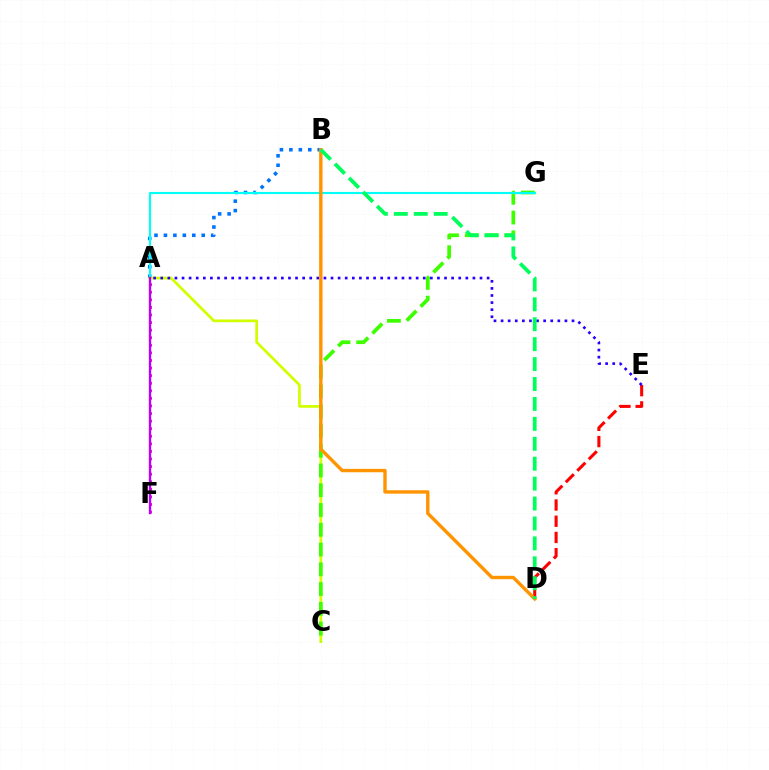{('A', 'B'): [{'color': '#0074ff', 'line_style': 'dotted', 'thickness': 2.57}], ('A', 'C'): [{'color': '#d1ff00', 'line_style': 'solid', 'thickness': 1.98}], ('D', 'E'): [{'color': '#ff0000', 'line_style': 'dashed', 'thickness': 2.2}], ('C', 'G'): [{'color': '#3dff00', 'line_style': 'dashed', 'thickness': 2.69}], ('A', 'F'): [{'color': '#ff00ac', 'line_style': 'dotted', 'thickness': 2.06}, {'color': '#b900ff', 'line_style': 'solid', 'thickness': 1.69}], ('A', 'G'): [{'color': '#00fff6', 'line_style': 'solid', 'thickness': 1.53}], ('A', 'E'): [{'color': '#2500ff', 'line_style': 'dotted', 'thickness': 1.93}], ('B', 'D'): [{'color': '#ff9400', 'line_style': 'solid', 'thickness': 2.44}, {'color': '#00ff5c', 'line_style': 'dashed', 'thickness': 2.71}]}